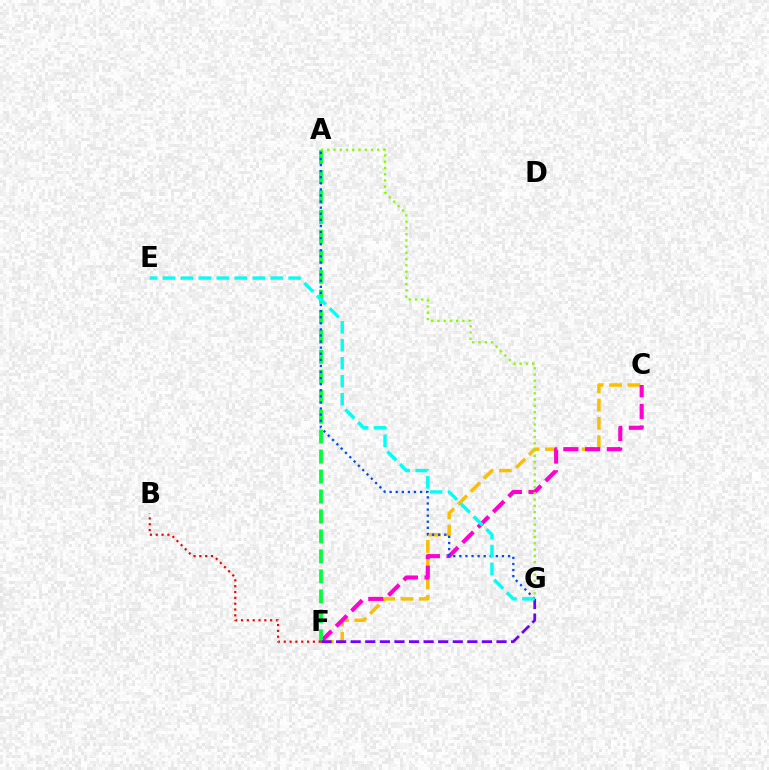{('C', 'F'): [{'color': '#ffbd00', 'line_style': 'dashed', 'thickness': 2.49}, {'color': '#ff00cf', 'line_style': 'dashed', 'thickness': 2.95}], ('A', 'F'): [{'color': '#00ff39', 'line_style': 'dashed', 'thickness': 2.71}], ('F', 'G'): [{'color': '#7200ff', 'line_style': 'dashed', 'thickness': 1.98}], ('A', 'G'): [{'color': '#004bff', 'line_style': 'dotted', 'thickness': 1.65}, {'color': '#84ff00', 'line_style': 'dotted', 'thickness': 1.7}], ('B', 'F'): [{'color': '#ff0000', 'line_style': 'dotted', 'thickness': 1.58}], ('E', 'G'): [{'color': '#00fff6', 'line_style': 'dashed', 'thickness': 2.44}]}